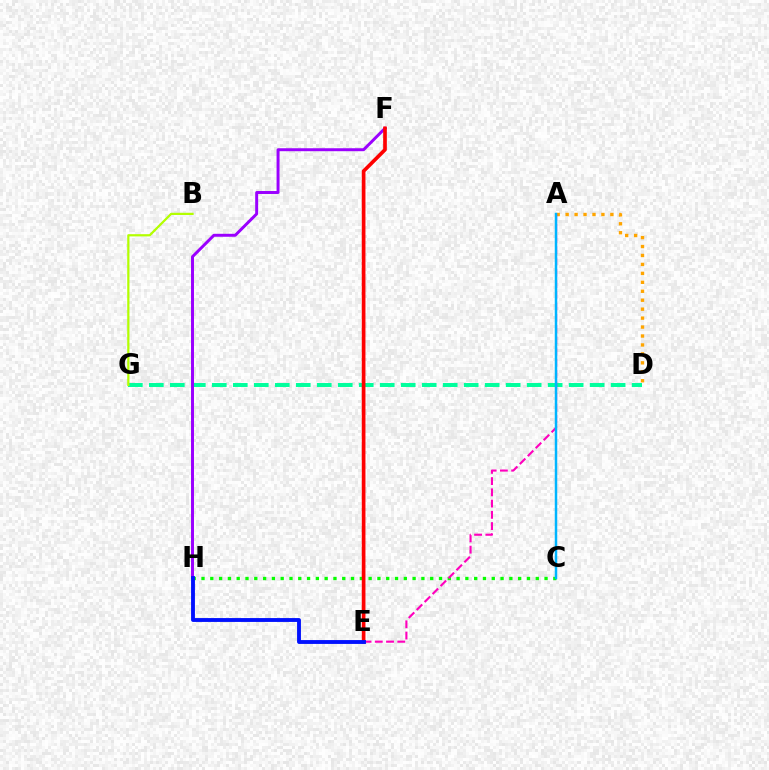{('D', 'G'): [{'color': '#00ff9d', 'line_style': 'dashed', 'thickness': 2.85}], ('B', 'G'): [{'color': '#b3ff00', 'line_style': 'solid', 'thickness': 1.6}], ('A', 'D'): [{'color': '#ffa500', 'line_style': 'dotted', 'thickness': 2.43}], ('C', 'H'): [{'color': '#08ff00', 'line_style': 'dotted', 'thickness': 2.39}], ('A', 'E'): [{'color': '#ff00bd', 'line_style': 'dashed', 'thickness': 1.53}], ('A', 'C'): [{'color': '#00b5ff', 'line_style': 'solid', 'thickness': 1.78}], ('F', 'H'): [{'color': '#9b00ff', 'line_style': 'solid', 'thickness': 2.13}], ('E', 'F'): [{'color': '#ff0000', 'line_style': 'solid', 'thickness': 2.65}], ('E', 'H'): [{'color': '#0010ff', 'line_style': 'solid', 'thickness': 2.78}]}